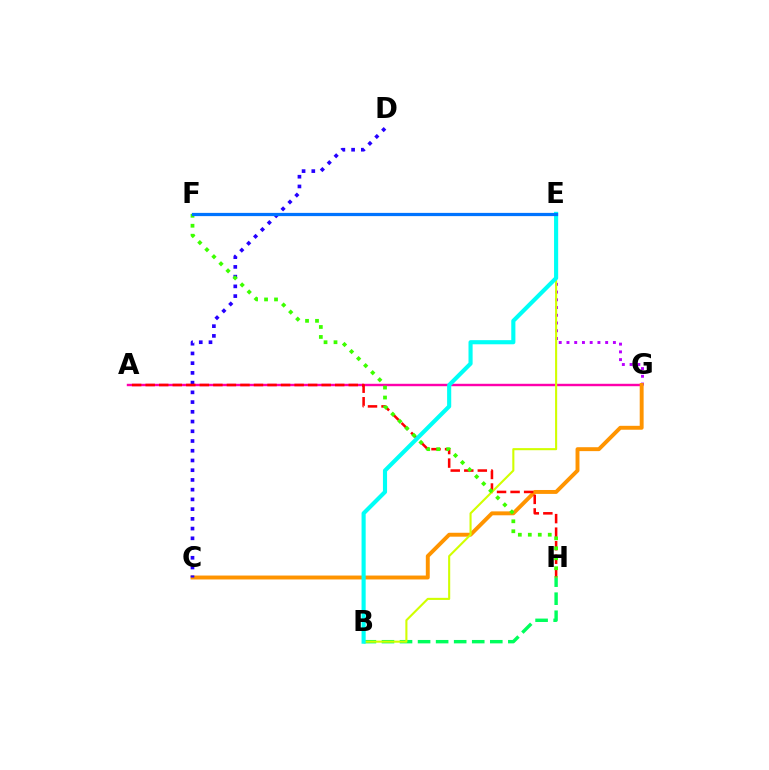{('A', 'G'): [{'color': '#ff00ac', 'line_style': 'solid', 'thickness': 1.75}], ('E', 'G'): [{'color': '#b900ff', 'line_style': 'dotted', 'thickness': 2.1}], ('B', 'H'): [{'color': '#00ff5c', 'line_style': 'dashed', 'thickness': 2.45}], ('C', 'G'): [{'color': '#ff9400', 'line_style': 'solid', 'thickness': 2.82}], ('C', 'D'): [{'color': '#2500ff', 'line_style': 'dotted', 'thickness': 2.64}], ('A', 'H'): [{'color': '#ff0000', 'line_style': 'dashed', 'thickness': 1.84}], ('B', 'E'): [{'color': '#d1ff00', 'line_style': 'solid', 'thickness': 1.51}, {'color': '#00fff6', 'line_style': 'solid', 'thickness': 2.97}], ('F', 'H'): [{'color': '#3dff00', 'line_style': 'dotted', 'thickness': 2.71}], ('E', 'F'): [{'color': '#0074ff', 'line_style': 'solid', 'thickness': 2.33}]}